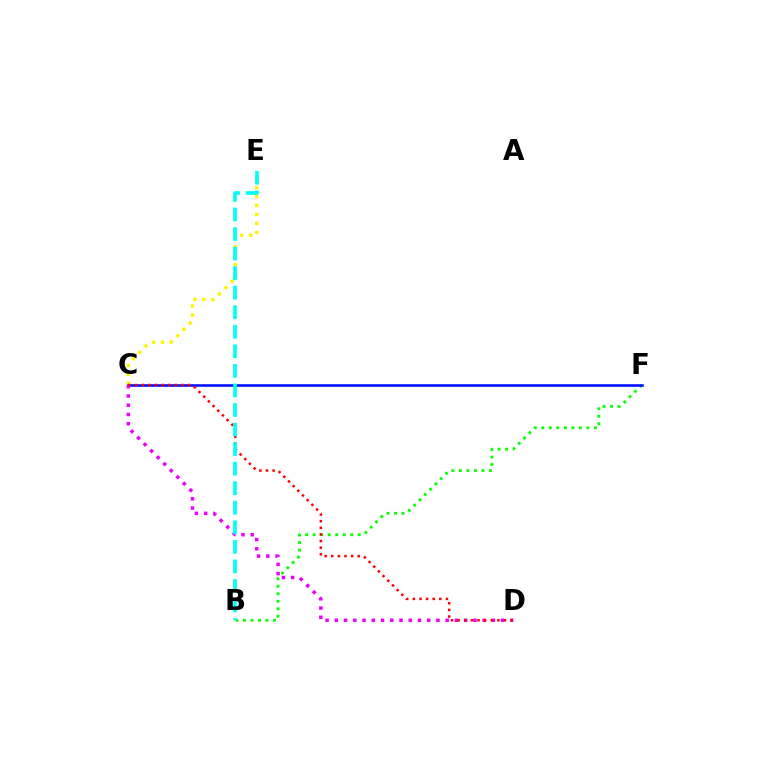{('B', 'F'): [{'color': '#08ff00', 'line_style': 'dotted', 'thickness': 2.04}], ('C', 'E'): [{'color': '#fcf500', 'line_style': 'dotted', 'thickness': 2.43}], ('C', 'F'): [{'color': '#0010ff', 'line_style': 'solid', 'thickness': 1.87}], ('C', 'D'): [{'color': '#ee00ff', 'line_style': 'dotted', 'thickness': 2.51}, {'color': '#ff0000', 'line_style': 'dotted', 'thickness': 1.8}], ('B', 'E'): [{'color': '#00fff6', 'line_style': 'dashed', 'thickness': 2.66}]}